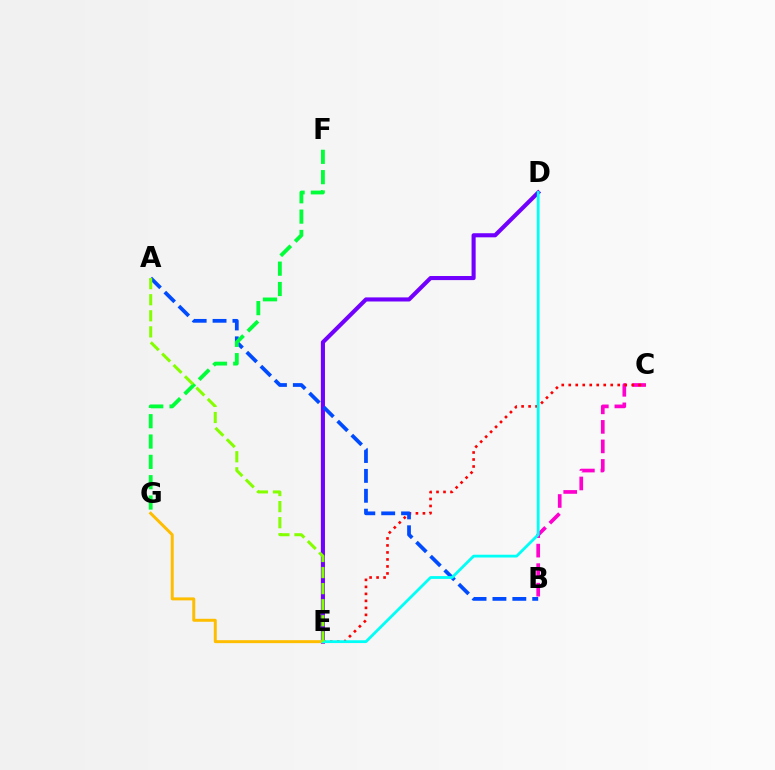{('D', 'E'): [{'color': '#7200ff', 'line_style': 'solid', 'thickness': 2.95}, {'color': '#00fff6', 'line_style': 'solid', 'thickness': 2.01}], ('B', 'C'): [{'color': '#ff00cf', 'line_style': 'dashed', 'thickness': 2.65}], ('C', 'E'): [{'color': '#ff0000', 'line_style': 'dotted', 'thickness': 1.9}], ('A', 'B'): [{'color': '#004bff', 'line_style': 'dashed', 'thickness': 2.7}], ('E', 'G'): [{'color': '#ffbd00', 'line_style': 'solid', 'thickness': 2.14}], ('F', 'G'): [{'color': '#00ff39', 'line_style': 'dashed', 'thickness': 2.76}], ('A', 'E'): [{'color': '#84ff00', 'line_style': 'dashed', 'thickness': 2.18}]}